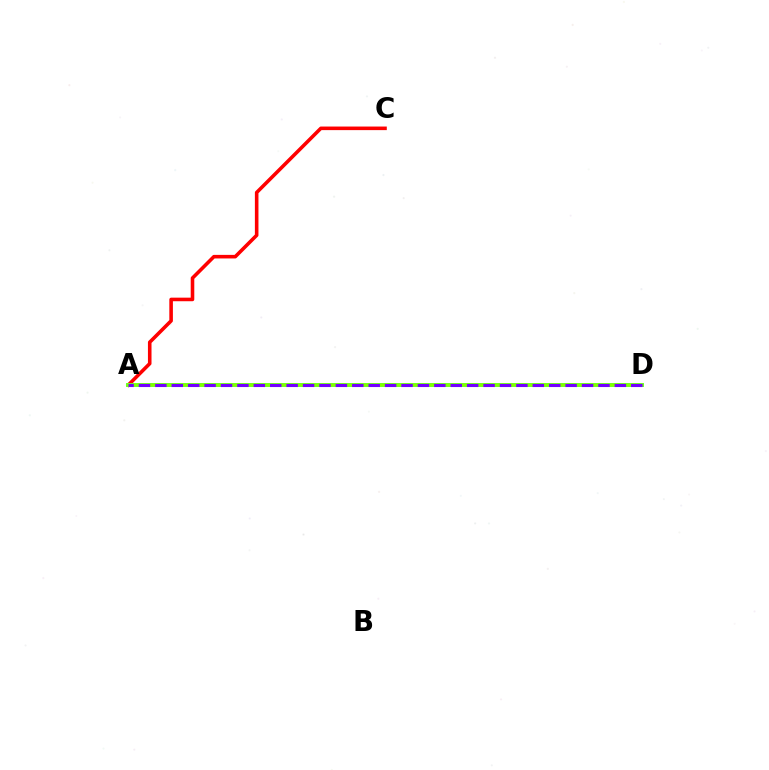{('A', 'C'): [{'color': '#ff0000', 'line_style': 'solid', 'thickness': 2.58}], ('A', 'D'): [{'color': '#00fff6', 'line_style': 'solid', 'thickness': 2.81}, {'color': '#84ff00', 'line_style': 'solid', 'thickness': 2.69}, {'color': '#7200ff', 'line_style': 'dashed', 'thickness': 2.23}]}